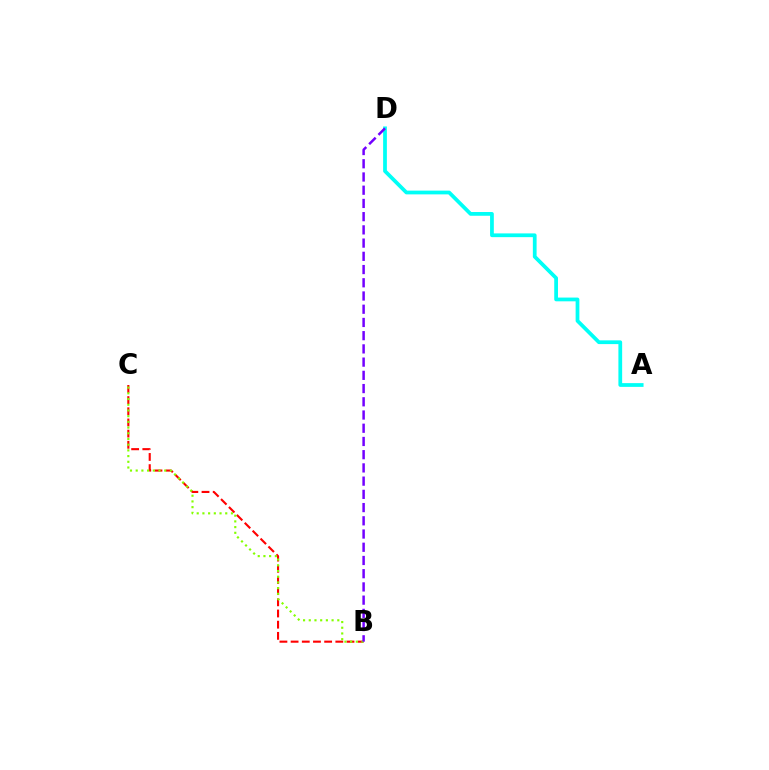{('A', 'D'): [{'color': '#00fff6', 'line_style': 'solid', 'thickness': 2.7}], ('B', 'C'): [{'color': '#ff0000', 'line_style': 'dashed', 'thickness': 1.52}, {'color': '#84ff00', 'line_style': 'dotted', 'thickness': 1.55}], ('B', 'D'): [{'color': '#7200ff', 'line_style': 'dashed', 'thickness': 1.8}]}